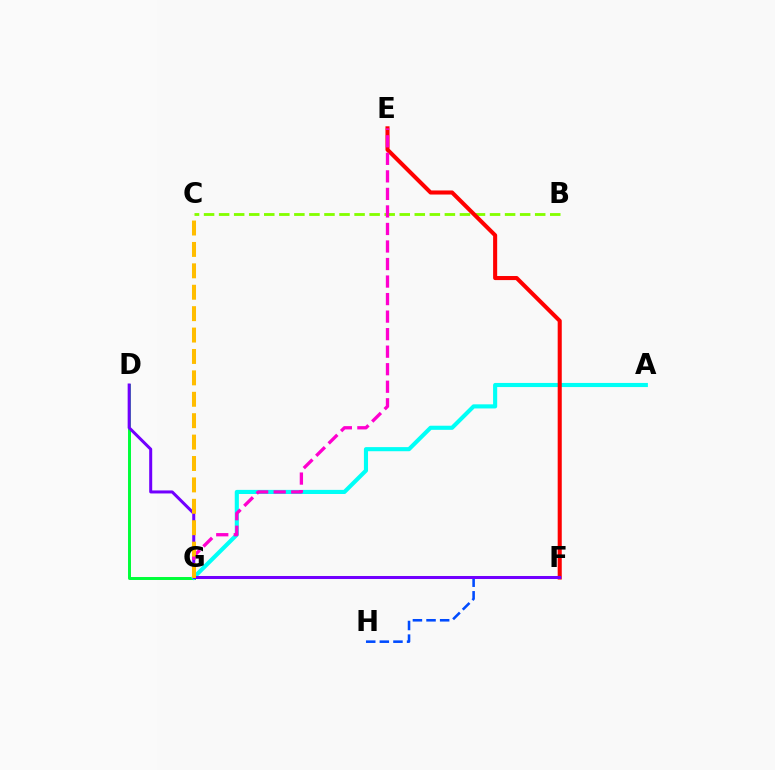{('D', 'G'): [{'color': '#00ff39', 'line_style': 'solid', 'thickness': 2.14}], ('B', 'C'): [{'color': '#84ff00', 'line_style': 'dashed', 'thickness': 2.04}], ('F', 'H'): [{'color': '#004bff', 'line_style': 'dashed', 'thickness': 1.85}], ('A', 'G'): [{'color': '#00fff6', 'line_style': 'solid', 'thickness': 2.96}], ('E', 'F'): [{'color': '#ff0000', 'line_style': 'solid', 'thickness': 2.93}], ('D', 'F'): [{'color': '#7200ff', 'line_style': 'solid', 'thickness': 2.17}], ('E', 'G'): [{'color': '#ff00cf', 'line_style': 'dashed', 'thickness': 2.38}], ('C', 'G'): [{'color': '#ffbd00', 'line_style': 'dashed', 'thickness': 2.91}]}